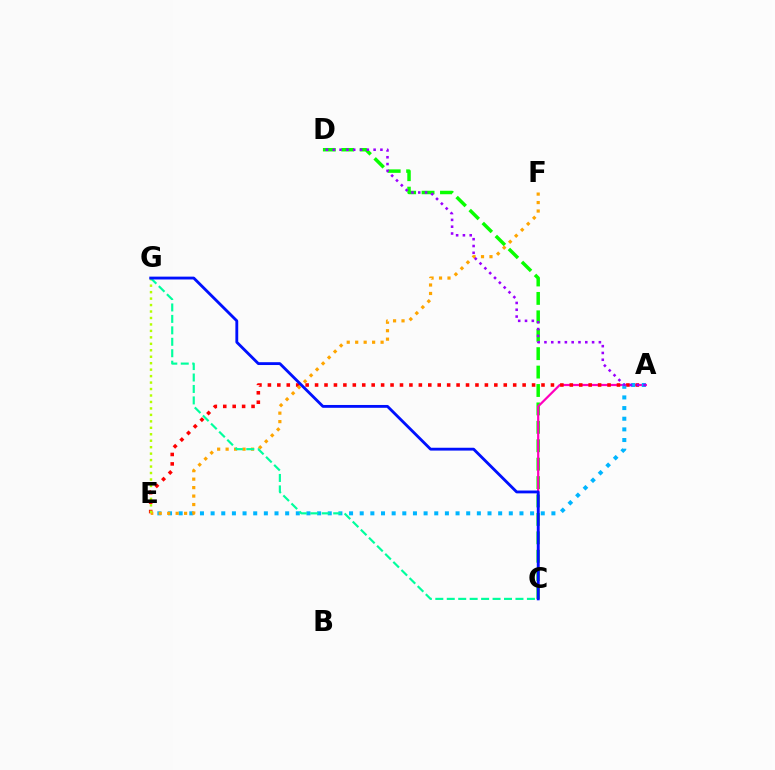{('C', 'D'): [{'color': '#08ff00', 'line_style': 'dashed', 'thickness': 2.5}], ('A', 'C'): [{'color': '#ff00bd', 'line_style': 'solid', 'thickness': 1.59}], ('A', 'E'): [{'color': '#ff0000', 'line_style': 'dotted', 'thickness': 2.56}, {'color': '#00b5ff', 'line_style': 'dotted', 'thickness': 2.89}], ('E', 'F'): [{'color': '#ffa500', 'line_style': 'dotted', 'thickness': 2.3}], ('E', 'G'): [{'color': '#b3ff00', 'line_style': 'dotted', 'thickness': 1.76}], ('A', 'D'): [{'color': '#9b00ff', 'line_style': 'dotted', 'thickness': 1.85}], ('C', 'G'): [{'color': '#00ff9d', 'line_style': 'dashed', 'thickness': 1.56}, {'color': '#0010ff', 'line_style': 'solid', 'thickness': 2.04}]}